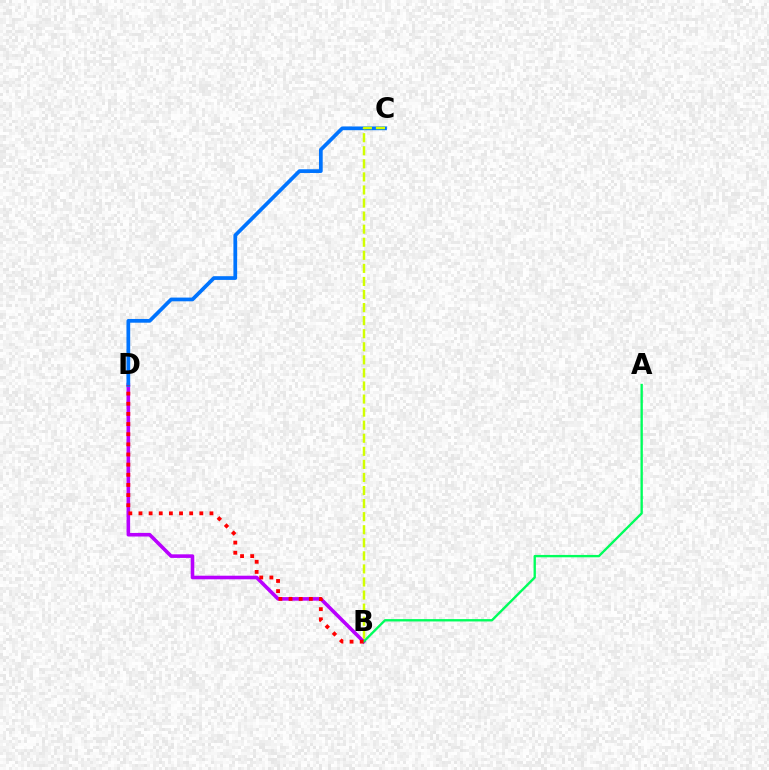{('B', 'D'): [{'color': '#b900ff', 'line_style': 'solid', 'thickness': 2.58}, {'color': '#ff0000', 'line_style': 'dotted', 'thickness': 2.76}], ('C', 'D'): [{'color': '#0074ff', 'line_style': 'solid', 'thickness': 2.68}], ('A', 'B'): [{'color': '#00ff5c', 'line_style': 'solid', 'thickness': 1.7}], ('B', 'C'): [{'color': '#d1ff00', 'line_style': 'dashed', 'thickness': 1.78}]}